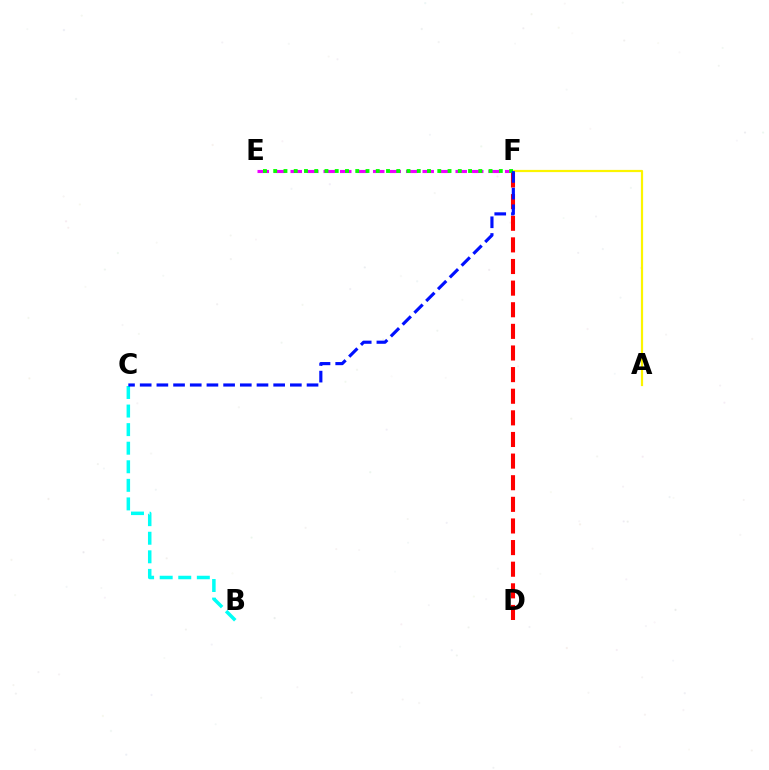{('B', 'C'): [{'color': '#00fff6', 'line_style': 'dashed', 'thickness': 2.52}], ('E', 'F'): [{'color': '#ee00ff', 'line_style': 'dashed', 'thickness': 2.24}, {'color': '#08ff00', 'line_style': 'dotted', 'thickness': 2.79}], ('A', 'F'): [{'color': '#fcf500', 'line_style': 'solid', 'thickness': 1.59}], ('D', 'F'): [{'color': '#ff0000', 'line_style': 'dashed', 'thickness': 2.94}], ('C', 'F'): [{'color': '#0010ff', 'line_style': 'dashed', 'thickness': 2.27}]}